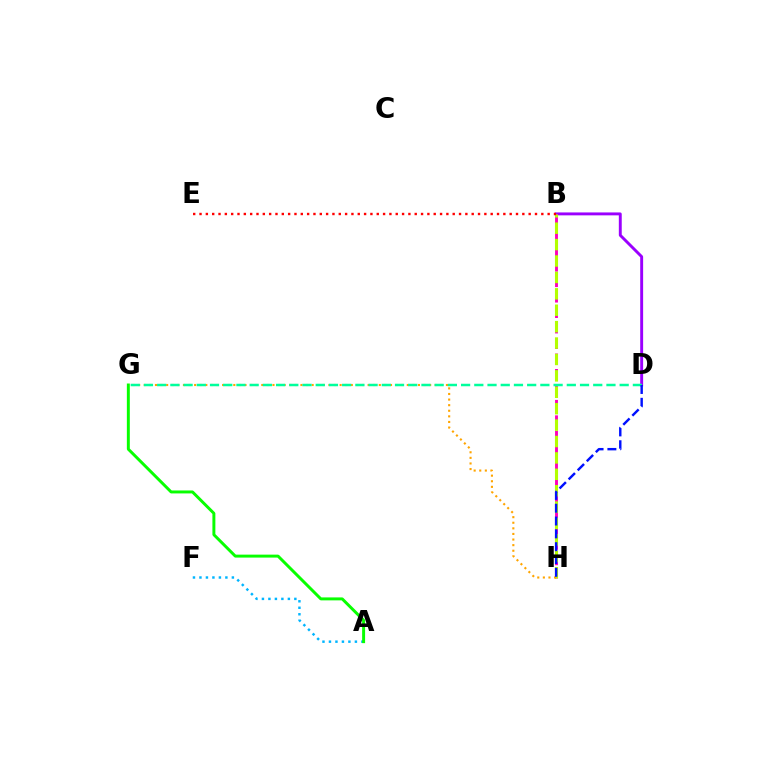{('B', 'D'): [{'color': '#9b00ff', 'line_style': 'solid', 'thickness': 2.1}], ('B', 'H'): [{'color': '#ff00bd', 'line_style': 'dashed', 'thickness': 2.1}, {'color': '#b3ff00', 'line_style': 'dashed', 'thickness': 2.23}], ('A', 'F'): [{'color': '#00b5ff', 'line_style': 'dotted', 'thickness': 1.76}], ('G', 'H'): [{'color': '#ffa500', 'line_style': 'dotted', 'thickness': 1.52}], ('A', 'G'): [{'color': '#08ff00', 'line_style': 'solid', 'thickness': 2.13}], ('B', 'E'): [{'color': '#ff0000', 'line_style': 'dotted', 'thickness': 1.72}], ('D', 'G'): [{'color': '#00ff9d', 'line_style': 'dashed', 'thickness': 1.8}], ('D', 'H'): [{'color': '#0010ff', 'line_style': 'dashed', 'thickness': 1.74}]}